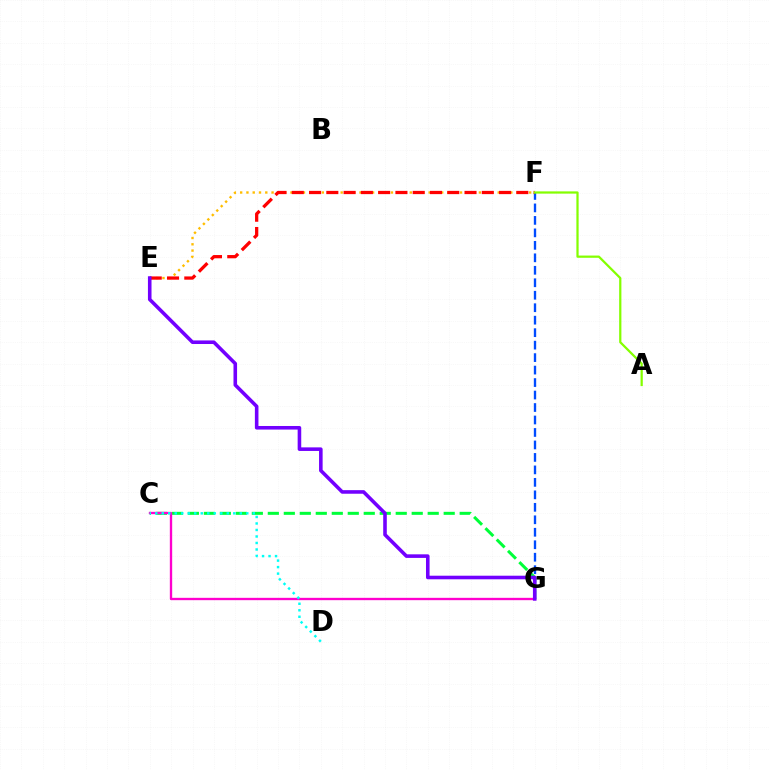{('E', 'F'): [{'color': '#ffbd00', 'line_style': 'dotted', 'thickness': 1.71}, {'color': '#ff0000', 'line_style': 'dashed', 'thickness': 2.35}], ('C', 'G'): [{'color': '#00ff39', 'line_style': 'dashed', 'thickness': 2.17}, {'color': '#ff00cf', 'line_style': 'solid', 'thickness': 1.69}], ('F', 'G'): [{'color': '#004bff', 'line_style': 'dashed', 'thickness': 1.69}], ('A', 'F'): [{'color': '#84ff00', 'line_style': 'solid', 'thickness': 1.61}], ('C', 'D'): [{'color': '#00fff6', 'line_style': 'dotted', 'thickness': 1.77}], ('E', 'G'): [{'color': '#7200ff', 'line_style': 'solid', 'thickness': 2.58}]}